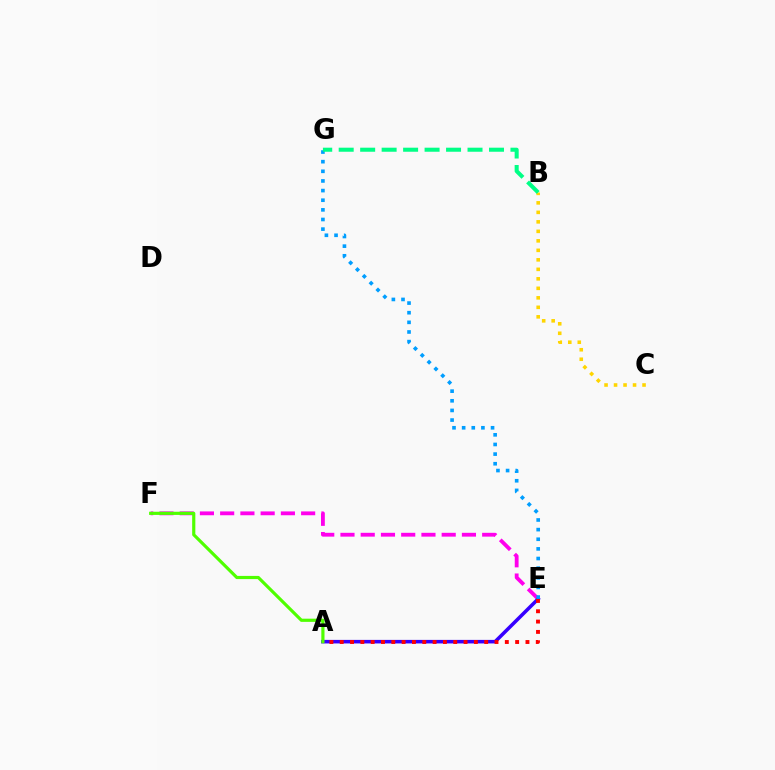{('E', 'F'): [{'color': '#ff00ed', 'line_style': 'dashed', 'thickness': 2.75}], ('B', 'C'): [{'color': '#ffd500', 'line_style': 'dotted', 'thickness': 2.58}], ('A', 'E'): [{'color': '#3700ff', 'line_style': 'solid', 'thickness': 2.56}, {'color': '#ff0000', 'line_style': 'dotted', 'thickness': 2.8}], ('A', 'F'): [{'color': '#4fff00', 'line_style': 'solid', 'thickness': 2.29}], ('E', 'G'): [{'color': '#009eff', 'line_style': 'dotted', 'thickness': 2.62}], ('B', 'G'): [{'color': '#00ff86', 'line_style': 'dashed', 'thickness': 2.92}]}